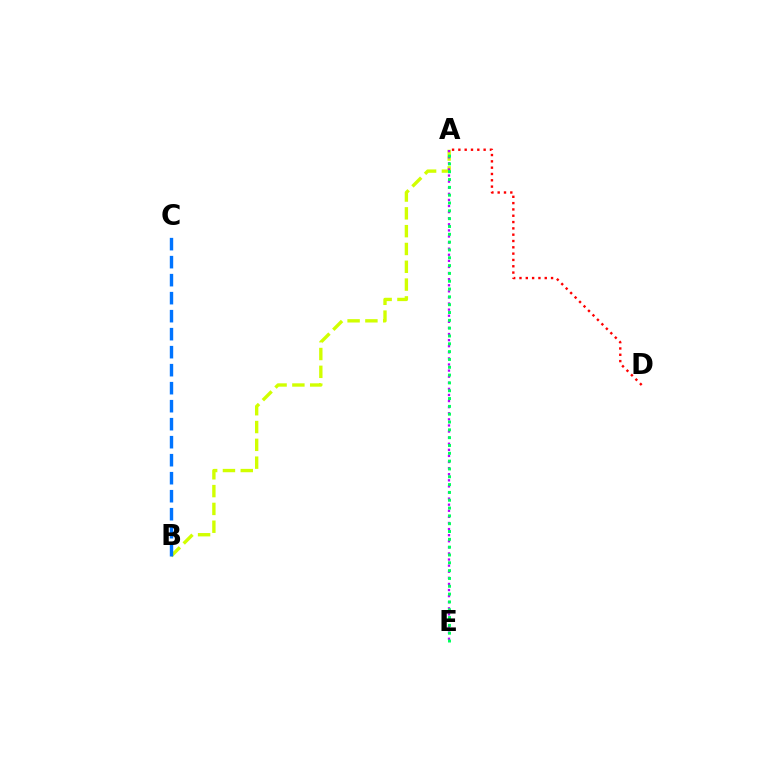{('A', 'B'): [{'color': '#d1ff00', 'line_style': 'dashed', 'thickness': 2.42}], ('A', 'E'): [{'color': '#b900ff', 'line_style': 'dotted', 'thickness': 1.66}, {'color': '#00ff5c', 'line_style': 'dotted', 'thickness': 2.13}], ('B', 'C'): [{'color': '#0074ff', 'line_style': 'dashed', 'thickness': 2.45}], ('A', 'D'): [{'color': '#ff0000', 'line_style': 'dotted', 'thickness': 1.72}]}